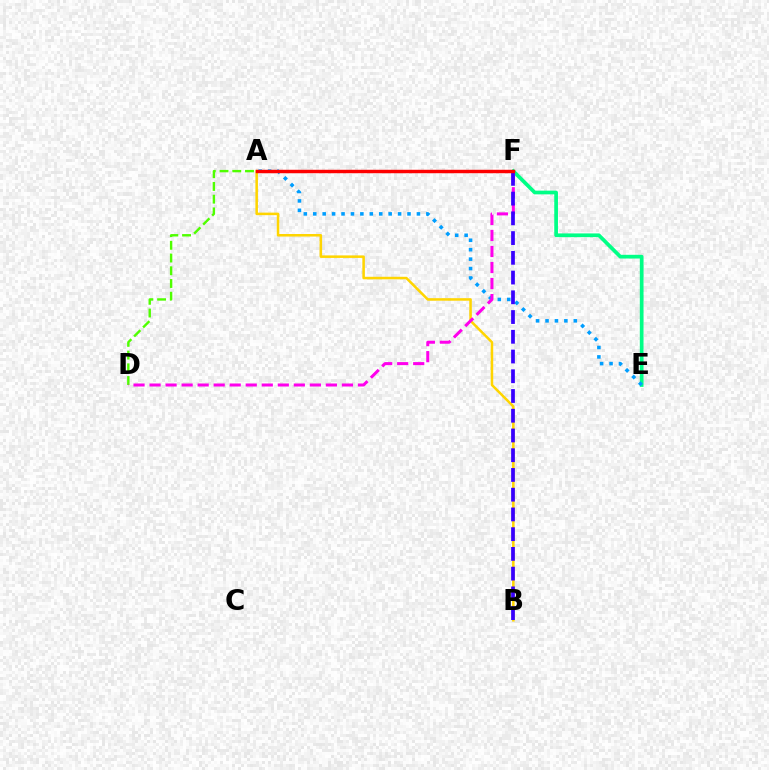{('A', 'B'): [{'color': '#ffd500', 'line_style': 'solid', 'thickness': 1.83}], ('E', 'F'): [{'color': '#00ff86', 'line_style': 'solid', 'thickness': 2.67}], ('A', 'E'): [{'color': '#009eff', 'line_style': 'dotted', 'thickness': 2.56}], ('A', 'D'): [{'color': '#4fff00', 'line_style': 'dashed', 'thickness': 1.73}], ('D', 'F'): [{'color': '#ff00ed', 'line_style': 'dashed', 'thickness': 2.18}], ('B', 'F'): [{'color': '#3700ff', 'line_style': 'dashed', 'thickness': 2.68}], ('A', 'F'): [{'color': '#ff0000', 'line_style': 'solid', 'thickness': 2.48}]}